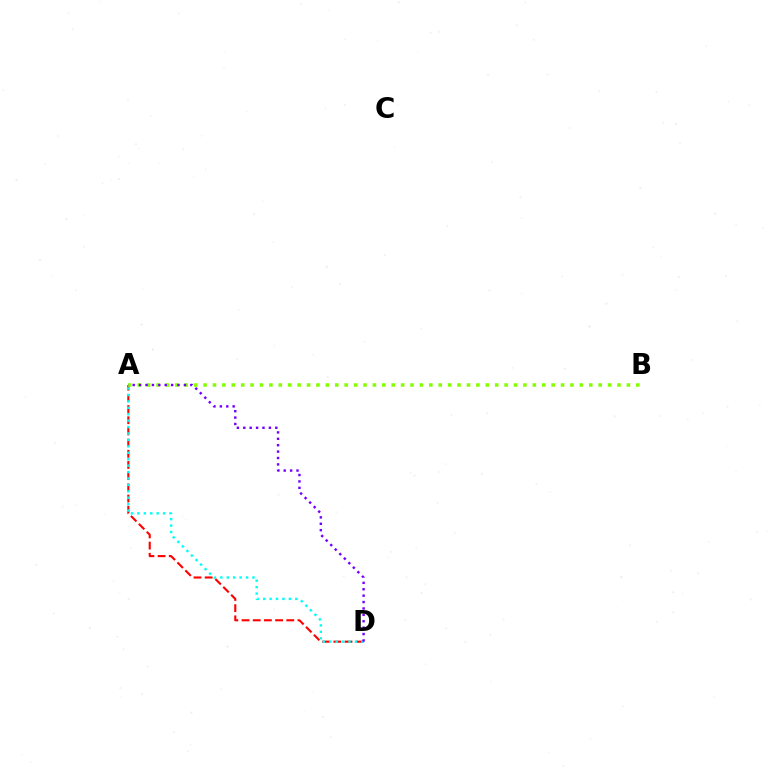{('A', 'D'): [{'color': '#ff0000', 'line_style': 'dashed', 'thickness': 1.52}, {'color': '#00fff6', 'line_style': 'dotted', 'thickness': 1.75}, {'color': '#7200ff', 'line_style': 'dotted', 'thickness': 1.74}], ('A', 'B'): [{'color': '#84ff00', 'line_style': 'dotted', 'thickness': 2.56}]}